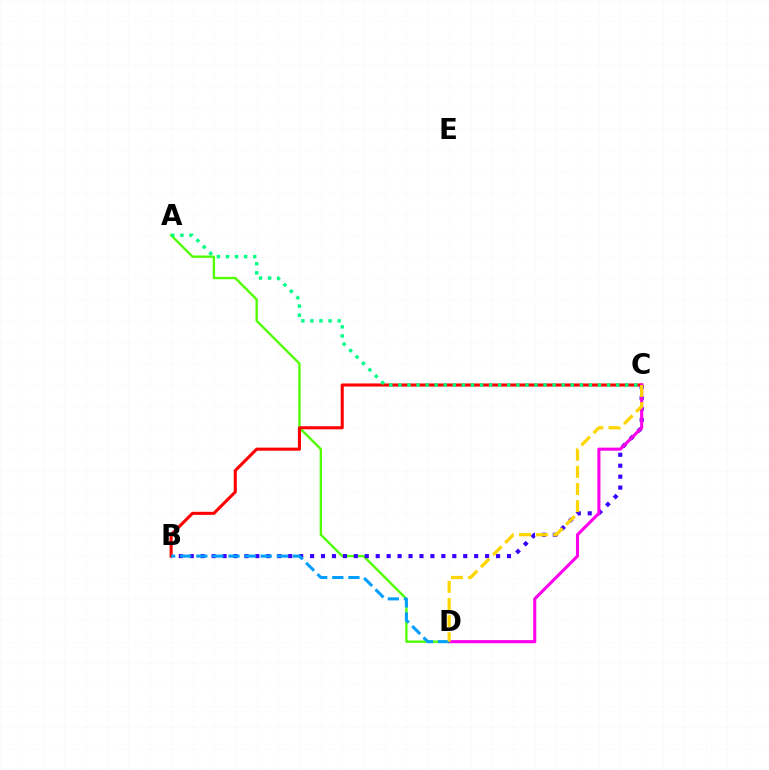{('A', 'D'): [{'color': '#4fff00', 'line_style': 'solid', 'thickness': 1.69}], ('B', 'C'): [{'color': '#3700ff', 'line_style': 'dotted', 'thickness': 2.97}, {'color': '#ff0000', 'line_style': 'solid', 'thickness': 2.21}], ('C', 'D'): [{'color': '#ff00ed', 'line_style': 'solid', 'thickness': 2.24}, {'color': '#ffd500', 'line_style': 'dashed', 'thickness': 2.33}], ('B', 'D'): [{'color': '#009eff', 'line_style': 'dashed', 'thickness': 2.19}], ('A', 'C'): [{'color': '#00ff86', 'line_style': 'dotted', 'thickness': 2.47}]}